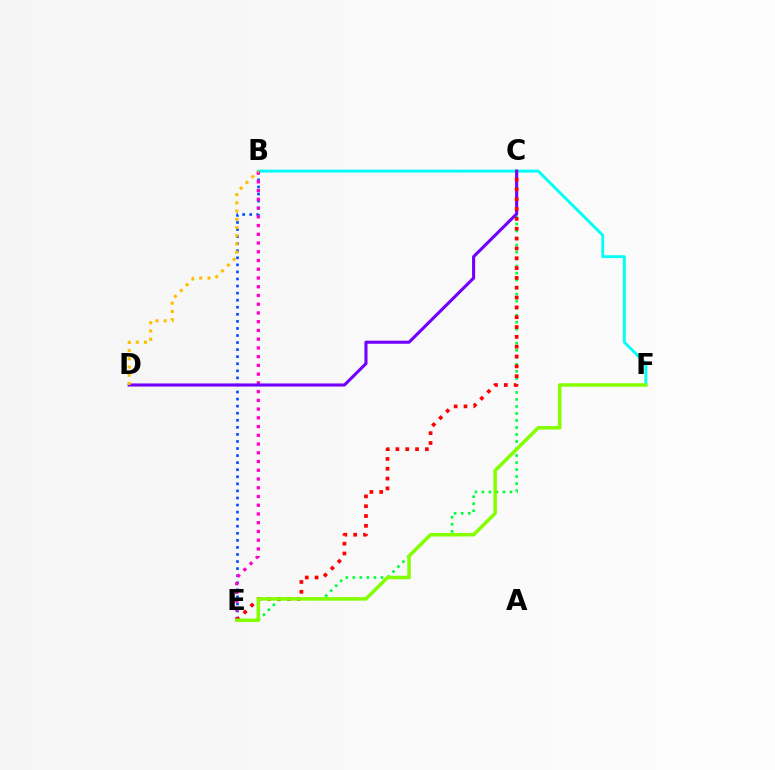{('B', 'F'): [{'color': '#00fff6', 'line_style': 'solid', 'thickness': 2.08}], ('B', 'E'): [{'color': '#004bff', 'line_style': 'dotted', 'thickness': 1.92}, {'color': '#ff00cf', 'line_style': 'dotted', 'thickness': 2.37}], ('C', 'E'): [{'color': '#00ff39', 'line_style': 'dotted', 'thickness': 1.91}, {'color': '#ff0000', 'line_style': 'dotted', 'thickness': 2.67}], ('C', 'D'): [{'color': '#7200ff', 'line_style': 'solid', 'thickness': 2.22}], ('E', 'F'): [{'color': '#84ff00', 'line_style': 'solid', 'thickness': 2.52}], ('B', 'D'): [{'color': '#ffbd00', 'line_style': 'dotted', 'thickness': 2.23}]}